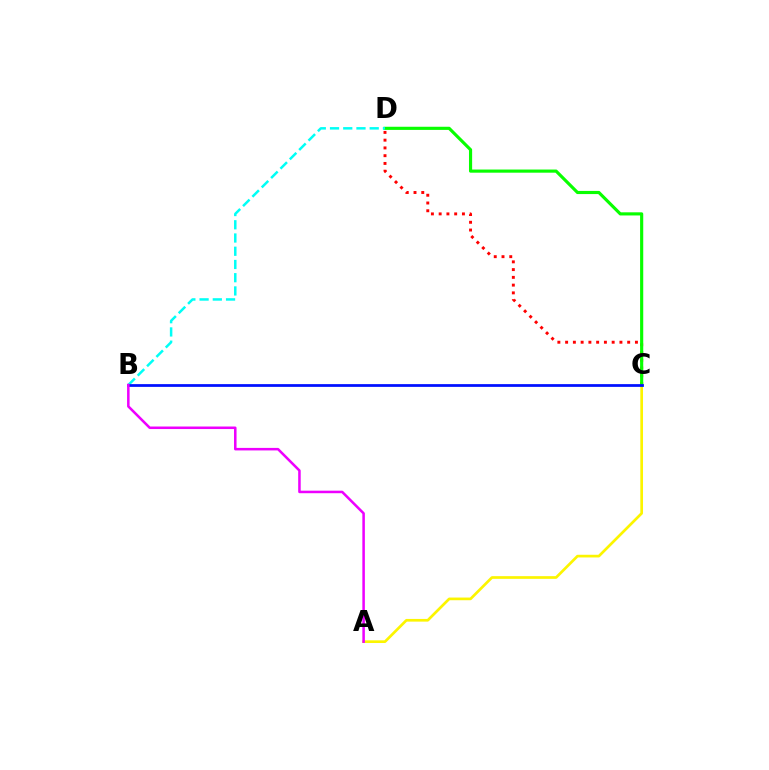{('C', 'D'): [{'color': '#ff0000', 'line_style': 'dotted', 'thickness': 2.11}, {'color': '#08ff00', 'line_style': 'solid', 'thickness': 2.27}], ('A', 'C'): [{'color': '#fcf500', 'line_style': 'solid', 'thickness': 1.93}], ('B', 'D'): [{'color': '#00fff6', 'line_style': 'dashed', 'thickness': 1.8}], ('B', 'C'): [{'color': '#0010ff', 'line_style': 'solid', 'thickness': 1.98}], ('A', 'B'): [{'color': '#ee00ff', 'line_style': 'solid', 'thickness': 1.82}]}